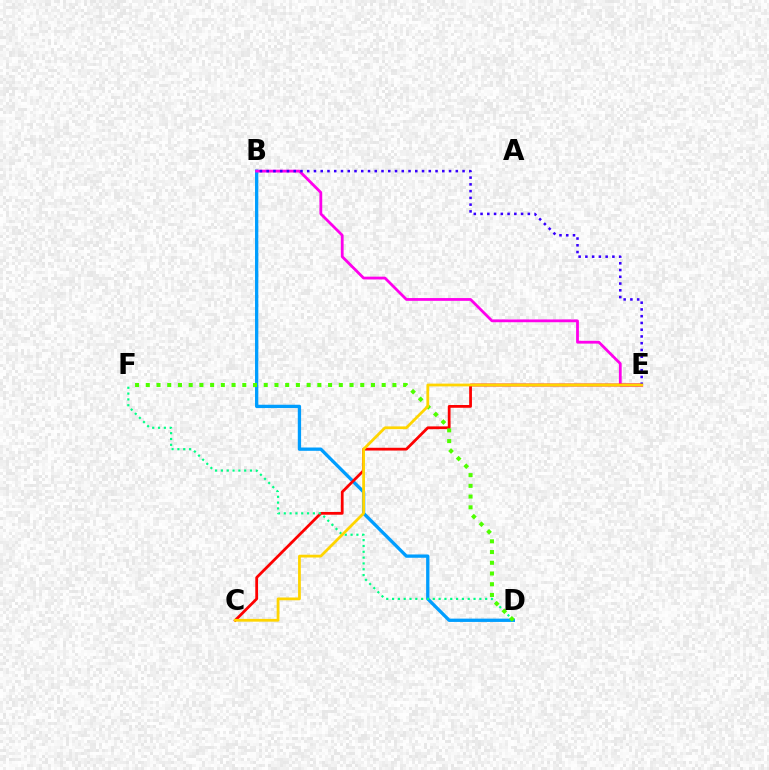{('B', 'D'): [{'color': '#009eff', 'line_style': 'solid', 'thickness': 2.38}], ('B', 'E'): [{'color': '#ff00ed', 'line_style': 'solid', 'thickness': 2.01}, {'color': '#3700ff', 'line_style': 'dotted', 'thickness': 1.83}], ('C', 'E'): [{'color': '#ff0000', 'line_style': 'solid', 'thickness': 1.99}, {'color': '#ffd500', 'line_style': 'solid', 'thickness': 2.0}], ('D', 'F'): [{'color': '#00ff86', 'line_style': 'dotted', 'thickness': 1.58}, {'color': '#4fff00', 'line_style': 'dotted', 'thickness': 2.91}]}